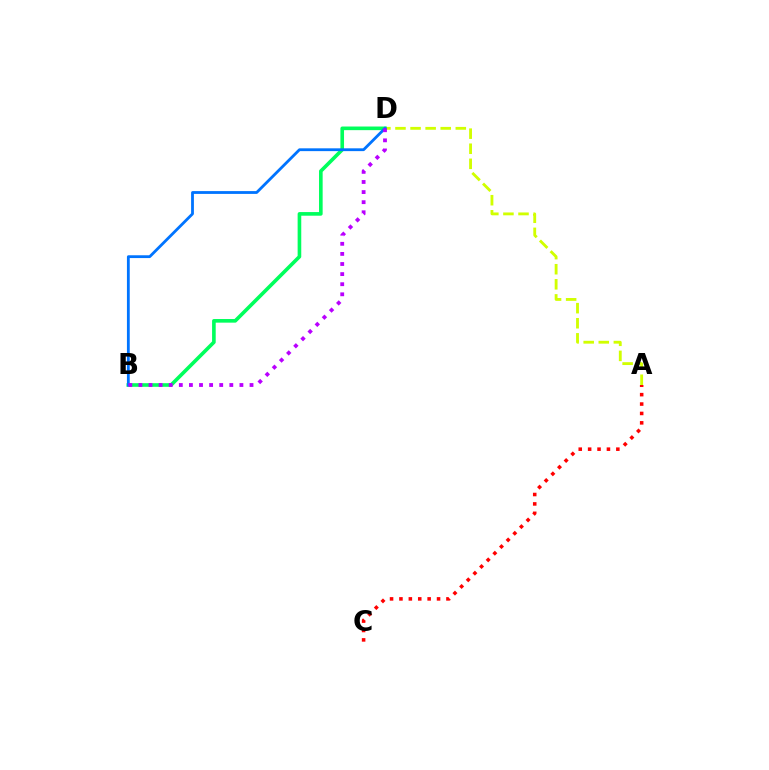{('A', 'D'): [{'color': '#d1ff00', 'line_style': 'dashed', 'thickness': 2.05}], ('B', 'D'): [{'color': '#00ff5c', 'line_style': 'solid', 'thickness': 2.61}, {'color': '#0074ff', 'line_style': 'solid', 'thickness': 2.02}, {'color': '#b900ff', 'line_style': 'dotted', 'thickness': 2.74}], ('A', 'C'): [{'color': '#ff0000', 'line_style': 'dotted', 'thickness': 2.55}]}